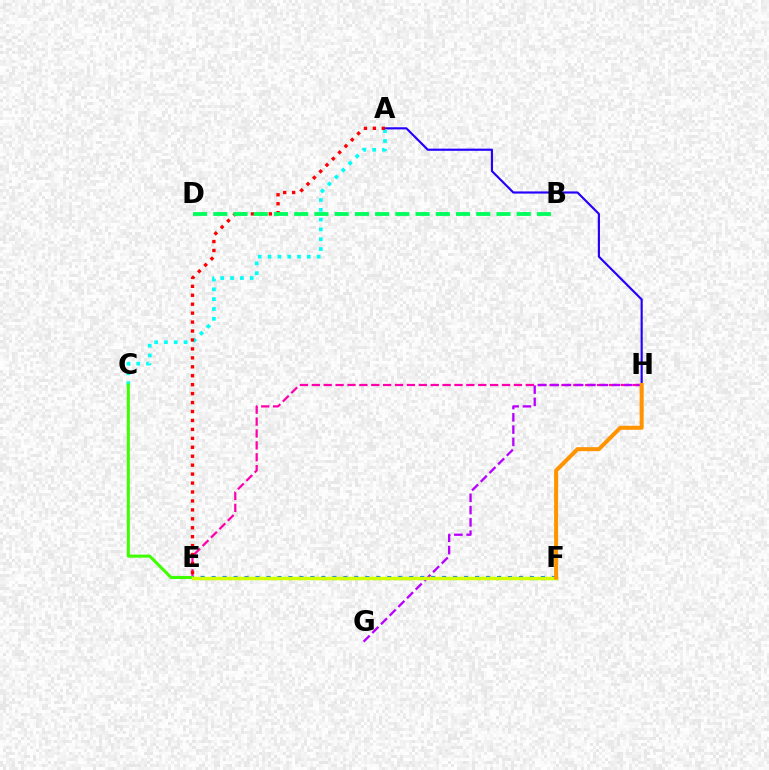{('E', 'H'): [{'color': '#ff00ac', 'line_style': 'dashed', 'thickness': 1.62}], ('G', 'H'): [{'color': '#b900ff', 'line_style': 'dashed', 'thickness': 1.67}], ('A', 'H'): [{'color': '#2500ff', 'line_style': 'solid', 'thickness': 1.55}], ('A', 'C'): [{'color': '#00fff6', 'line_style': 'dotted', 'thickness': 2.67}], ('C', 'E'): [{'color': '#3dff00', 'line_style': 'solid', 'thickness': 2.19}], ('E', 'F'): [{'color': '#0074ff', 'line_style': 'dotted', 'thickness': 2.98}, {'color': '#d1ff00', 'line_style': 'solid', 'thickness': 2.52}], ('A', 'E'): [{'color': '#ff0000', 'line_style': 'dotted', 'thickness': 2.43}], ('B', 'D'): [{'color': '#00ff5c', 'line_style': 'dashed', 'thickness': 2.75}], ('F', 'H'): [{'color': '#ff9400', 'line_style': 'solid', 'thickness': 2.89}]}